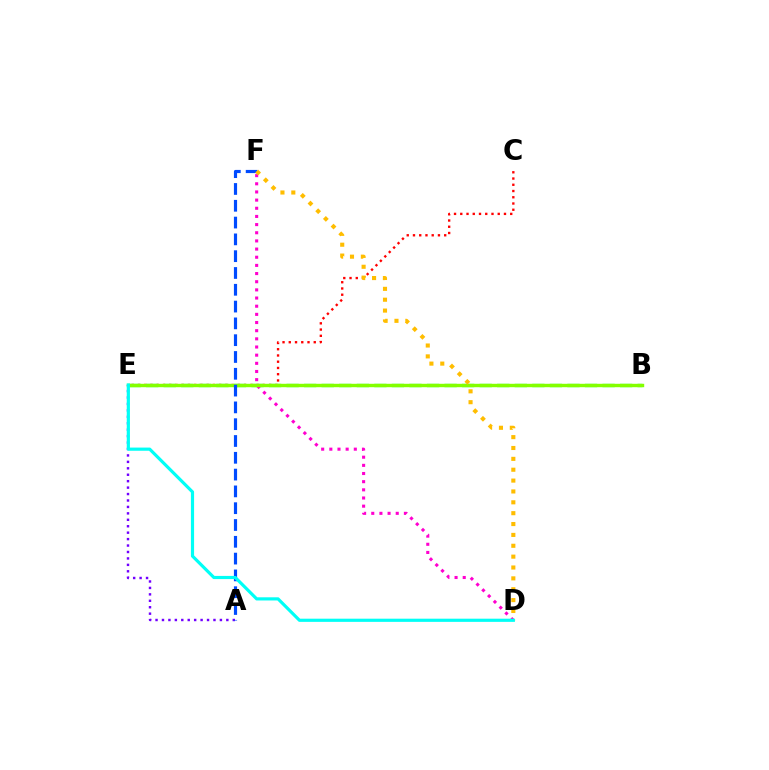{('C', 'E'): [{'color': '#ff0000', 'line_style': 'dotted', 'thickness': 1.7}], ('B', 'E'): [{'color': '#00ff39', 'line_style': 'dashed', 'thickness': 2.38}, {'color': '#84ff00', 'line_style': 'solid', 'thickness': 2.45}], ('D', 'F'): [{'color': '#ff00cf', 'line_style': 'dotted', 'thickness': 2.22}, {'color': '#ffbd00', 'line_style': 'dotted', 'thickness': 2.95}], ('A', 'E'): [{'color': '#7200ff', 'line_style': 'dotted', 'thickness': 1.75}], ('A', 'F'): [{'color': '#004bff', 'line_style': 'dashed', 'thickness': 2.28}], ('D', 'E'): [{'color': '#00fff6', 'line_style': 'solid', 'thickness': 2.29}]}